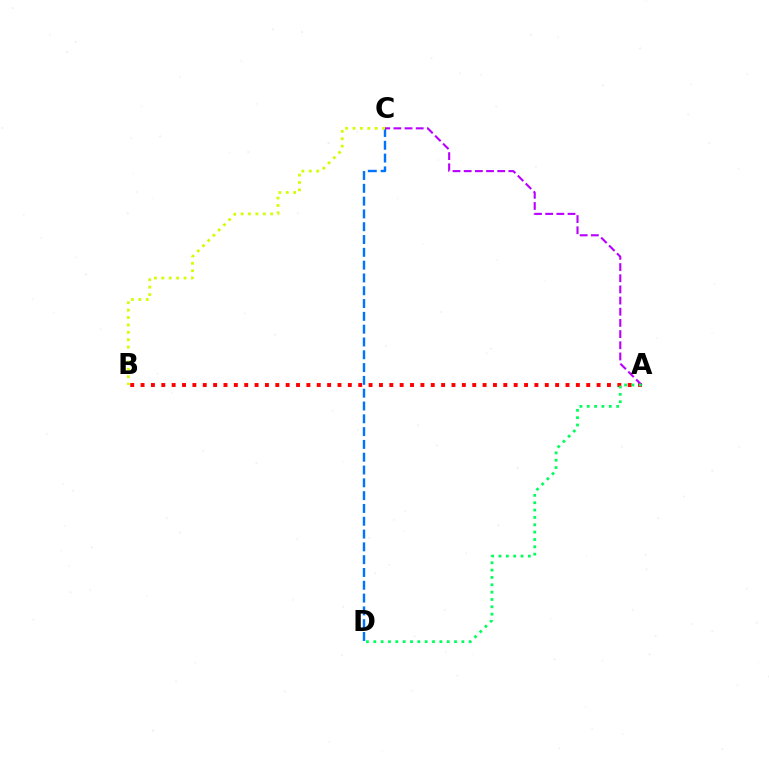{('A', 'B'): [{'color': '#ff0000', 'line_style': 'dotted', 'thickness': 2.82}], ('C', 'D'): [{'color': '#0074ff', 'line_style': 'dashed', 'thickness': 1.74}], ('A', 'C'): [{'color': '#b900ff', 'line_style': 'dashed', 'thickness': 1.52}], ('B', 'C'): [{'color': '#d1ff00', 'line_style': 'dotted', 'thickness': 2.01}], ('A', 'D'): [{'color': '#00ff5c', 'line_style': 'dotted', 'thickness': 1.99}]}